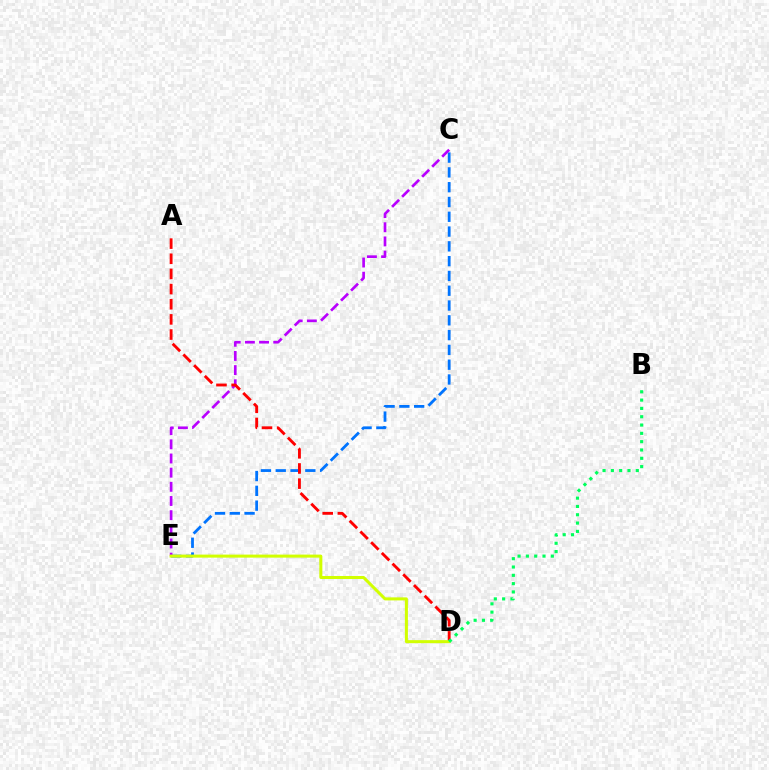{('C', 'E'): [{'color': '#0074ff', 'line_style': 'dashed', 'thickness': 2.01}, {'color': '#b900ff', 'line_style': 'dashed', 'thickness': 1.92}], ('A', 'D'): [{'color': '#ff0000', 'line_style': 'dashed', 'thickness': 2.06}], ('D', 'E'): [{'color': '#d1ff00', 'line_style': 'solid', 'thickness': 2.18}], ('B', 'D'): [{'color': '#00ff5c', 'line_style': 'dotted', 'thickness': 2.26}]}